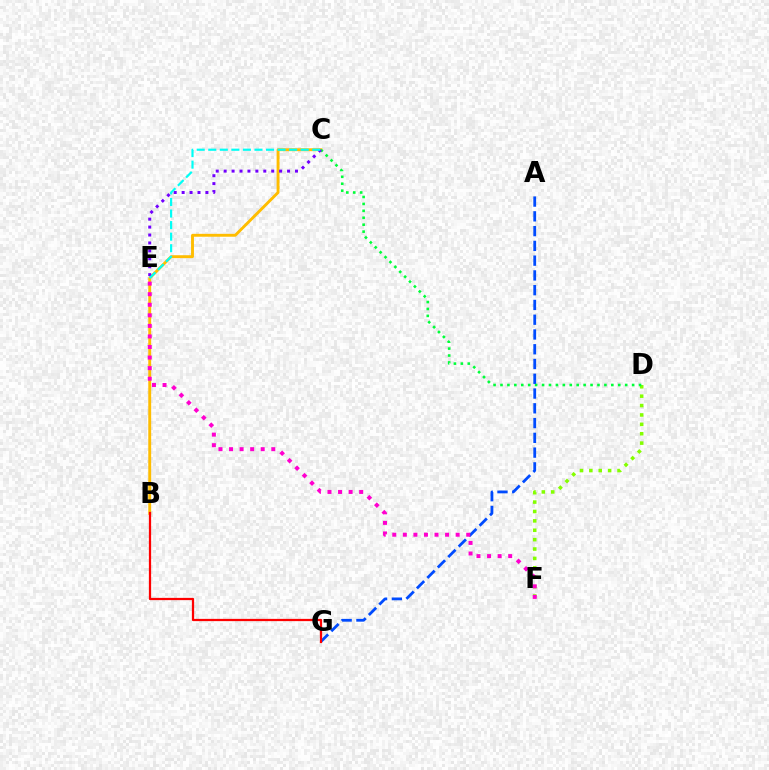{('B', 'C'): [{'color': '#ffbd00', 'line_style': 'solid', 'thickness': 2.08}], ('D', 'F'): [{'color': '#84ff00', 'line_style': 'dotted', 'thickness': 2.55}], ('C', 'D'): [{'color': '#00ff39', 'line_style': 'dotted', 'thickness': 1.88}], ('C', 'E'): [{'color': '#7200ff', 'line_style': 'dotted', 'thickness': 2.15}, {'color': '#00fff6', 'line_style': 'dashed', 'thickness': 1.57}], ('A', 'G'): [{'color': '#004bff', 'line_style': 'dashed', 'thickness': 2.01}], ('B', 'G'): [{'color': '#ff0000', 'line_style': 'solid', 'thickness': 1.62}], ('E', 'F'): [{'color': '#ff00cf', 'line_style': 'dotted', 'thickness': 2.87}]}